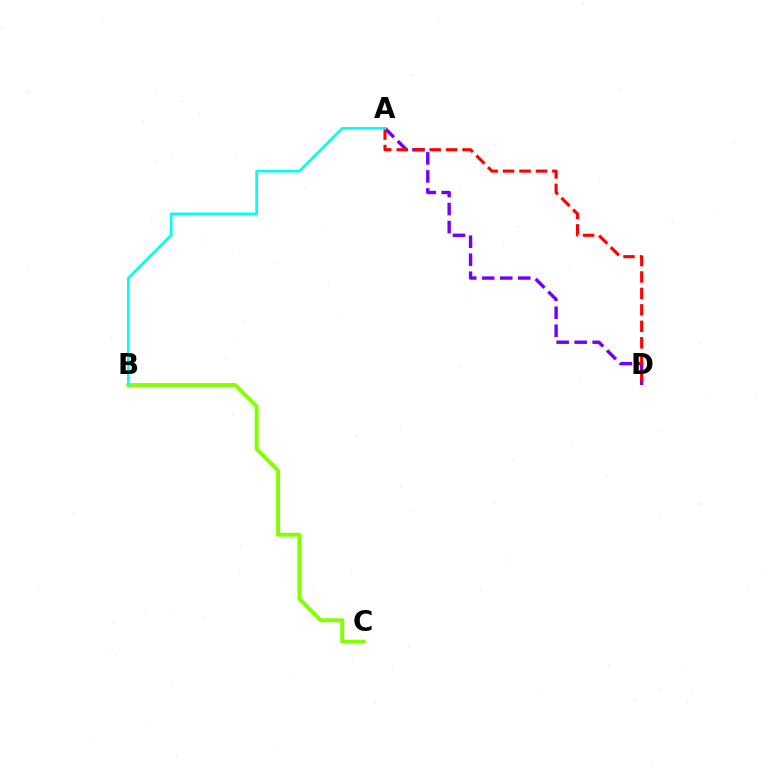{('A', 'D'): [{'color': '#7200ff', 'line_style': 'dashed', 'thickness': 2.45}, {'color': '#ff0000', 'line_style': 'dashed', 'thickness': 2.24}], ('B', 'C'): [{'color': '#84ff00', 'line_style': 'solid', 'thickness': 2.82}], ('A', 'B'): [{'color': '#00fff6', 'line_style': 'solid', 'thickness': 1.94}]}